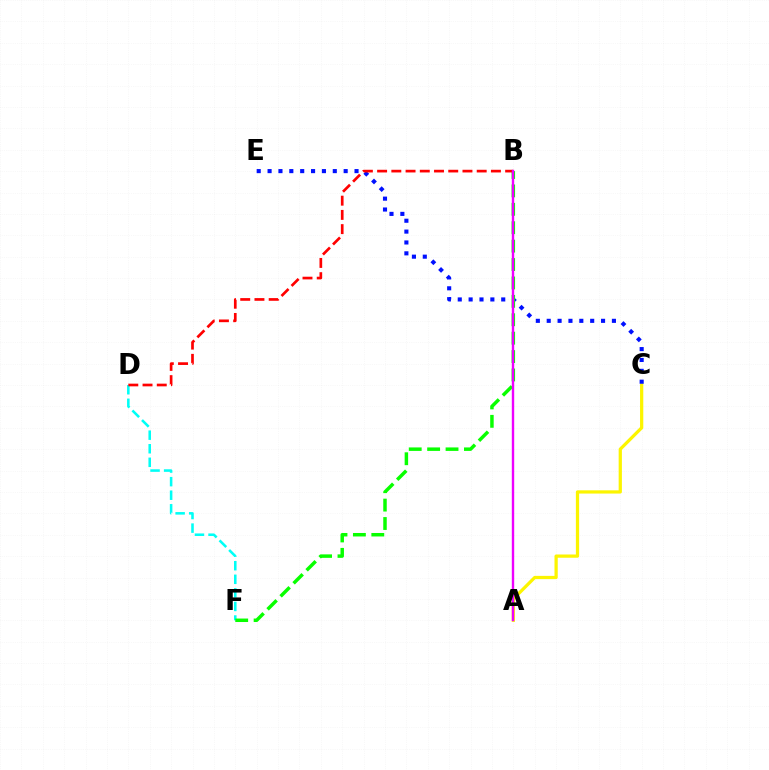{('A', 'C'): [{'color': '#fcf500', 'line_style': 'solid', 'thickness': 2.33}], ('C', 'E'): [{'color': '#0010ff', 'line_style': 'dotted', 'thickness': 2.95}], ('D', 'F'): [{'color': '#00fff6', 'line_style': 'dashed', 'thickness': 1.84}], ('B', 'F'): [{'color': '#08ff00', 'line_style': 'dashed', 'thickness': 2.5}], ('B', 'D'): [{'color': '#ff0000', 'line_style': 'dashed', 'thickness': 1.93}], ('A', 'B'): [{'color': '#ee00ff', 'line_style': 'solid', 'thickness': 1.71}]}